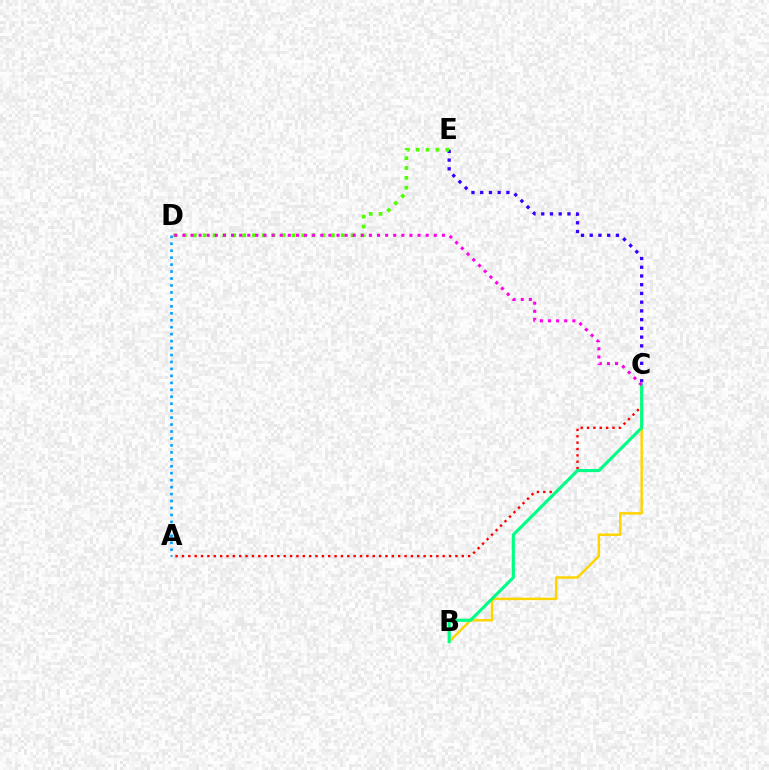{('C', 'E'): [{'color': '#3700ff', 'line_style': 'dotted', 'thickness': 2.37}], ('A', 'D'): [{'color': '#009eff', 'line_style': 'dotted', 'thickness': 1.89}], ('B', 'C'): [{'color': '#ffd500', 'line_style': 'solid', 'thickness': 1.77}, {'color': '#00ff86', 'line_style': 'solid', 'thickness': 2.25}], ('A', 'C'): [{'color': '#ff0000', 'line_style': 'dotted', 'thickness': 1.73}], ('D', 'E'): [{'color': '#4fff00', 'line_style': 'dotted', 'thickness': 2.68}], ('C', 'D'): [{'color': '#ff00ed', 'line_style': 'dotted', 'thickness': 2.2}]}